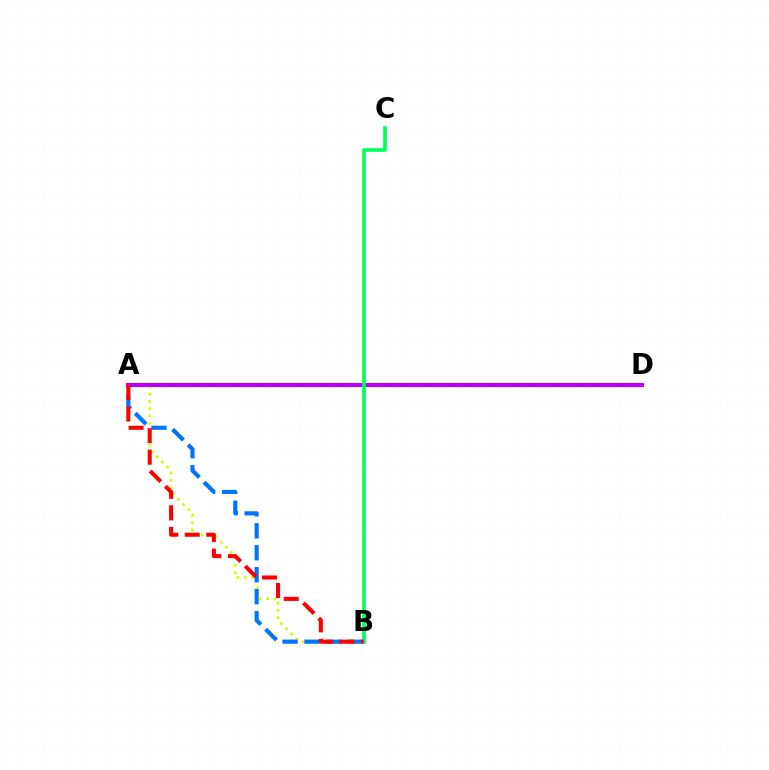{('A', 'B'): [{'color': '#d1ff00', 'line_style': 'dotted', 'thickness': 1.99}, {'color': '#0074ff', 'line_style': 'dashed', 'thickness': 2.98}, {'color': '#ff0000', 'line_style': 'dashed', 'thickness': 2.92}], ('A', 'D'): [{'color': '#b900ff', 'line_style': 'solid', 'thickness': 2.93}], ('B', 'C'): [{'color': '#00ff5c', 'line_style': 'solid', 'thickness': 2.66}]}